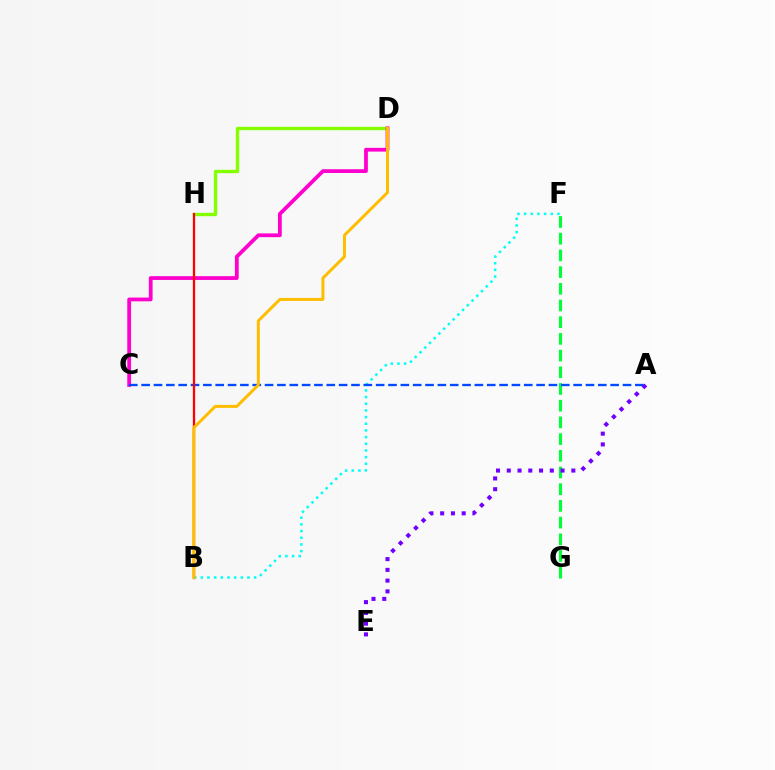{('D', 'H'): [{'color': '#84ff00', 'line_style': 'solid', 'thickness': 2.43}], ('C', 'D'): [{'color': '#ff00cf', 'line_style': 'solid', 'thickness': 2.72}], ('B', 'F'): [{'color': '#00fff6', 'line_style': 'dotted', 'thickness': 1.81}], ('F', 'G'): [{'color': '#00ff39', 'line_style': 'dashed', 'thickness': 2.27}], ('A', 'C'): [{'color': '#004bff', 'line_style': 'dashed', 'thickness': 1.68}], ('B', 'H'): [{'color': '#ff0000', 'line_style': 'solid', 'thickness': 1.64}], ('B', 'D'): [{'color': '#ffbd00', 'line_style': 'solid', 'thickness': 2.14}], ('A', 'E'): [{'color': '#7200ff', 'line_style': 'dotted', 'thickness': 2.92}]}